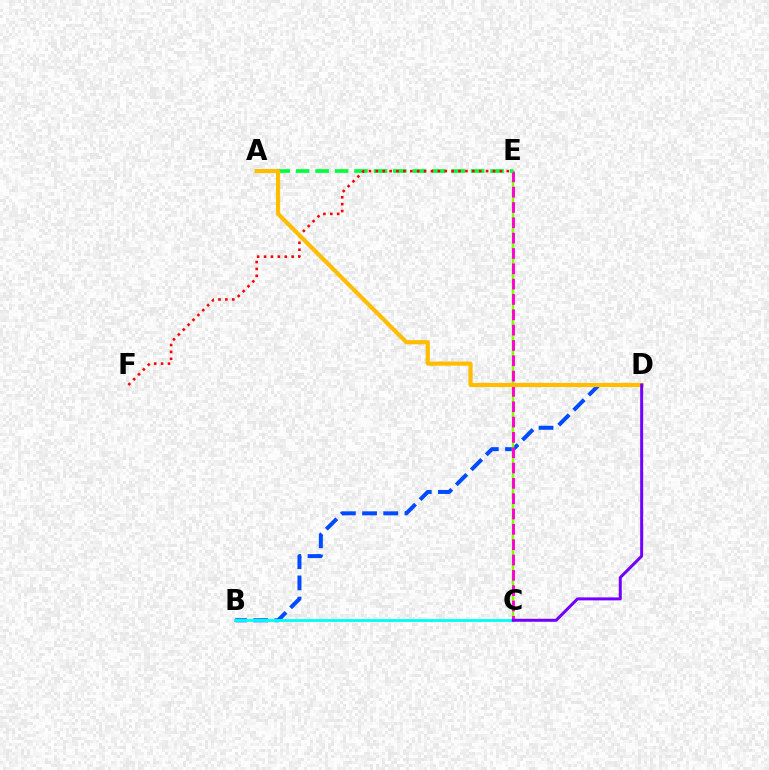{('B', 'D'): [{'color': '#004bff', 'line_style': 'dashed', 'thickness': 2.88}], ('C', 'E'): [{'color': '#84ff00', 'line_style': 'solid', 'thickness': 1.74}, {'color': '#ff00cf', 'line_style': 'dashed', 'thickness': 2.08}], ('A', 'E'): [{'color': '#00ff39', 'line_style': 'dashed', 'thickness': 2.64}], ('E', 'F'): [{'color': '#ff0000', 'line_style': 'dotted', 'thickness': 1.87}], ('B', 'C'): [{'color': '#00fff6', 'line_style': 'solid', 'thickness': 2.05}], ('A', 'D'): [{'color': '#ffbd00', 'line_style': 'solid', 'thickness': 2.99}], ('C', 'D'): [{'color': '#7200ff', 'line_style': 'solid', 'thickness': 2.15}]}